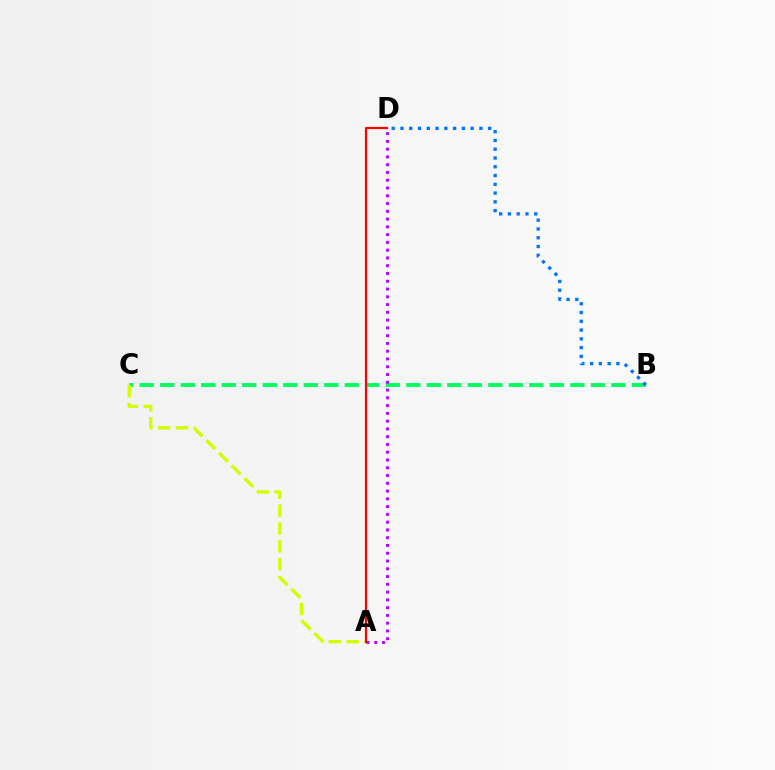{('B', 'C'): [{'color': '#00ff5c', 'line_style': 'dashed', 'thickness': 2.79}], ('A', 'C'): [{'color': '#d1ff00', 'line_style': 'dashed', 'thickness': 2.43}], ('A', 'D'): [{'color': '#b900ff', 'line_style': 'dotted', 'thickness': 2.11}, {'color': '#ff0000', 'line_style': 'solid', 'thickness': 1.58}], ('B', 'D'): [{'color': '#0074ff', 'line_style': 'dotted', 'thickness': 2.38}]}